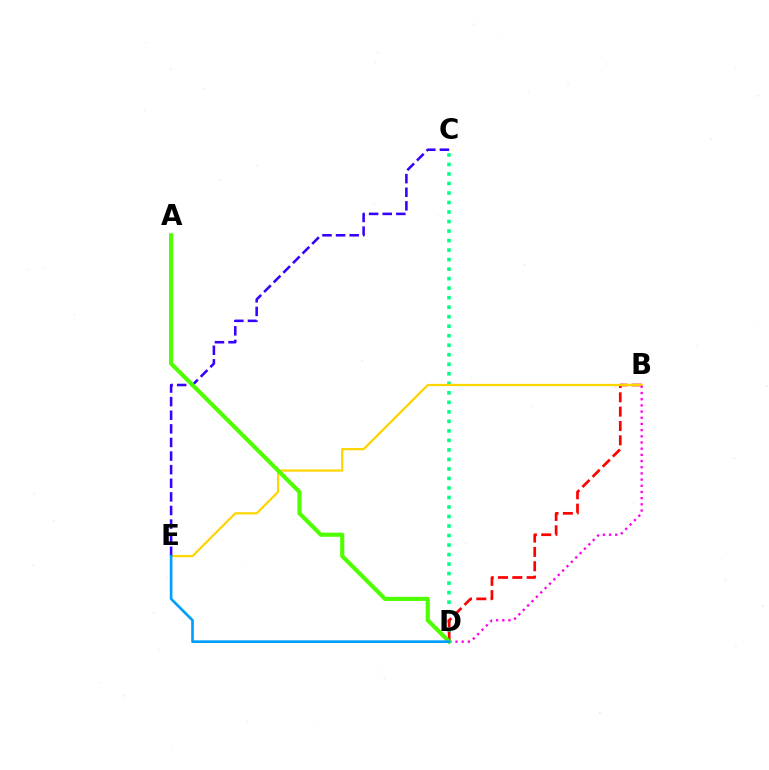{('C', 'D'): [{'color': '#00ff86', 'line_style': 'dotted', 'thickness': 2.59}], ('B', 'D'): [{'color': '#ff0000', 'line_style': 'dashed', 'thickness': 1.95}, {'color': '#ff00ed', 'line_style': 'dotted', 'thickness': 1.68}], ('B', 'E'): [{'color': '#ffd500', 'line_style': 'solid', 'thickness': 1.6}], ('C', 'E'): [{'color': '#3700ff', 'line_style': 'dashed', 'thickness': 1.85}], ('A', 'D'): [{'color': '#4fff00', 'line_style': 'solid', 'thickness': 2.97}], ('D', 'E'): [{'color': '#009eff', 'line_style': 'solid', 'thickness': 1.91}]}